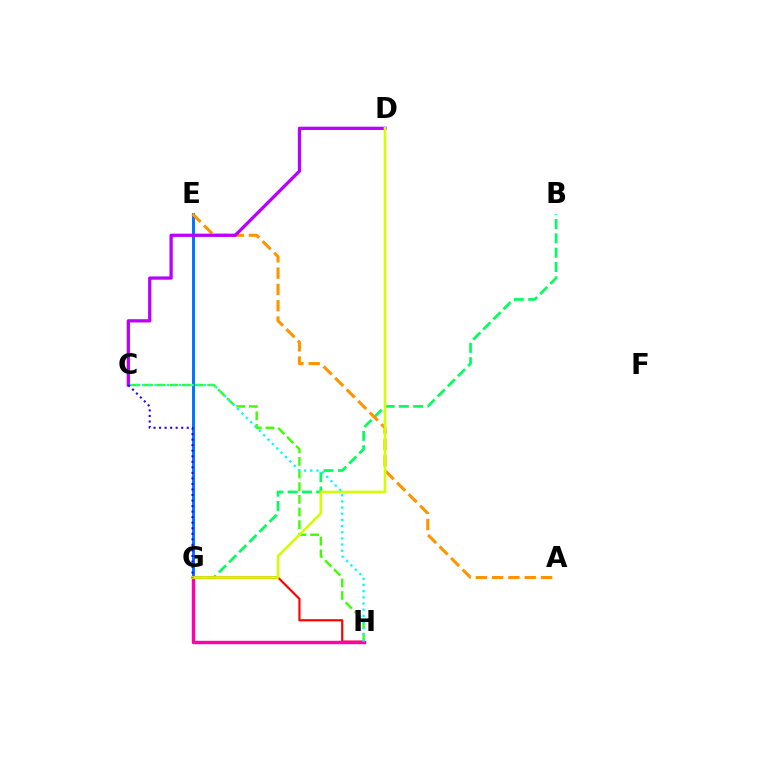{('B', 'G'): [{'color': '#00ff5c', 'line_style': 'dashed', 'thickness': 1.94}], ('C', 'H'): [{'color': '#3dff00', 'line_style': 'dashed', 'thickness': 1.72}, {'color': '#00fff6', 'line_style': 'dotted', 'thickness': 1.68}], ('E', 'G'): [{'color': '#0074ff', 'line_style': 'solid', 'thickness': 2.12}], ('G', 'H'): [{'color': '#ff0000', 'line_style': 'solid', 'thickness': 1.57}, {'color': '#ff00ac', 'line_style': 'solid', 'thickness': 2.46}], ('A', 'E'): [{'color': '#ff9400', 'line_style': 'dashed', 'thickness': 2.21}], ('C', 'D'): [{'color': '#b900ff', 'line_style': 'solid', 'thickness': 2.35}], ('D', 'G'): [{'color': '#d1ff00', 'line_style': 'solid', 'thickness': 1.85}], ('C', 'G'): [{'color': '#2500ff', 'line_style': 'dotted', 'thickness': 1.5}]}